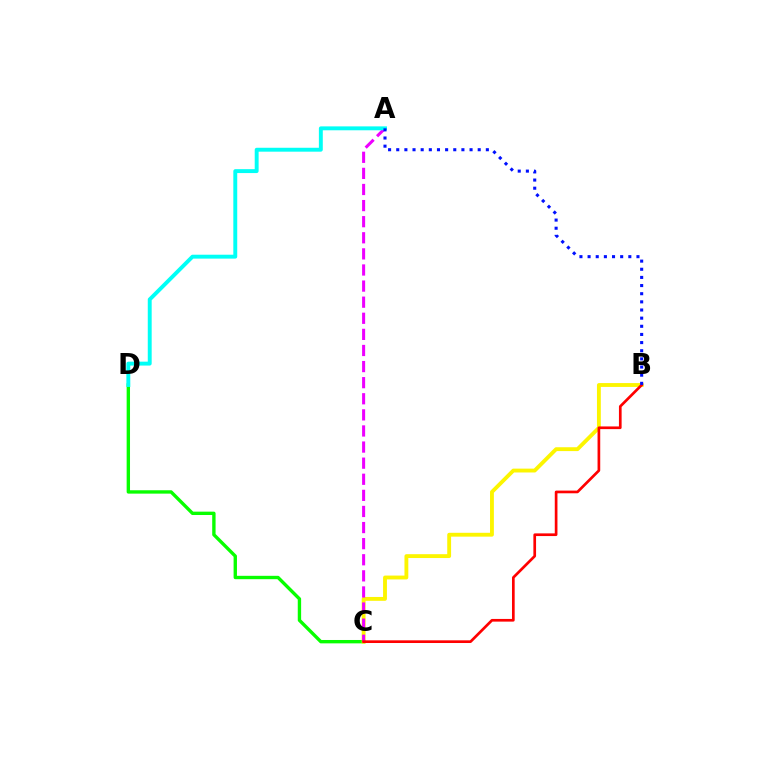{('C', 'D'): [{'color': '#08ff00', 'line_style': 'solid', 'thickness': 2.42}], ('B', 'C'): [{'color': '#fcf500', 'line_style': 'solid', 'thickness': 2.77}, {'color': '#ff0000', 'line_style': 'solid', 'thickness': 1.93}], ('A', 'C'): [{'color': '#ee00ff', 'line_style': 'dashed', 'thickness': 2.19}], ('A', 'D'): [{'color': '#00fff6', 'line_style': 'solid', 'thickness': 2.81}], ('A', 'B'): [{'color': '#0010ff', 'line_style': 'dotted', 'thickness': 2.21}]}